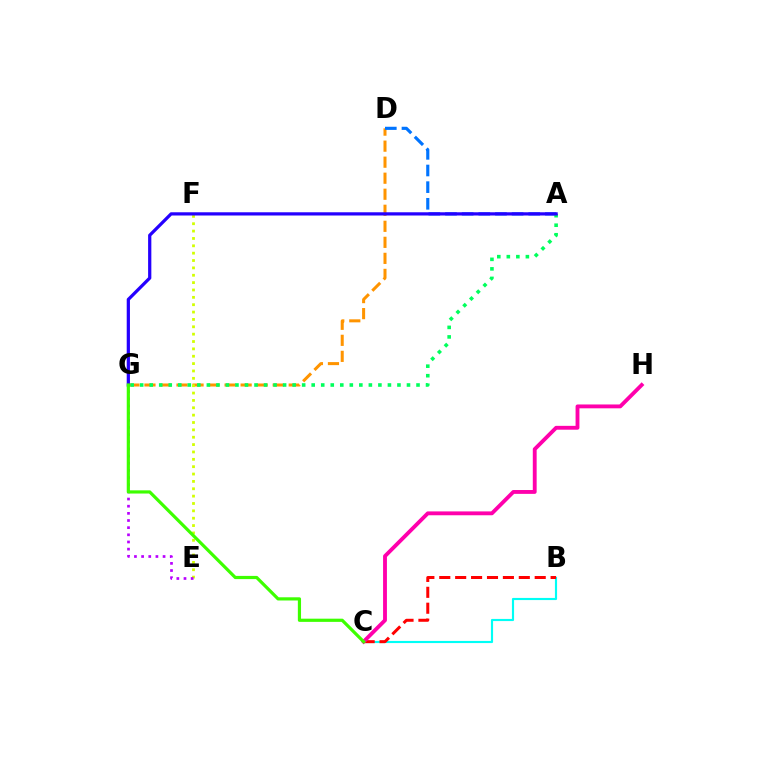{('D', 'G'): [{'color': '#ff9400', 'line_style': 'dashed', 'thickness': 2.18}], ('E', 'F'): [{'color': '#d1ff00', 'line_style': 'dotted', 'thickness': 2.0}], ('B', 'C'): [{'color': '#00fff6', 'line_style': 'solid', 'thickness': 1.55}, {'color': '#ff0000', 'line_style': 'dashed', 'thickness': 2.16}], ('A', 'D'): [{'color': '#0074ff', 'line_style': 'dashed', 'thickness': 2.26}], ('E', 'G'): [{'color': '#b900ff', 'line_style': 'dotted', 'thickness': 1.94}], ('A', 'G'): [{'color': '#00ff5c', 'line_style': 'dotted', 'thickness': 2.59}, {'color': '#2500ff', 'line_style': 'solid', 'thickness': 2.33}], ('C', 'H'): [{'color': '#ff00ac', 'line_style': 'solid', 'thickness': 2.77}], ('C', 'G'): [{'color': '#3dff00', 'line_style': 'solid', 'thickness': 2.3}]}